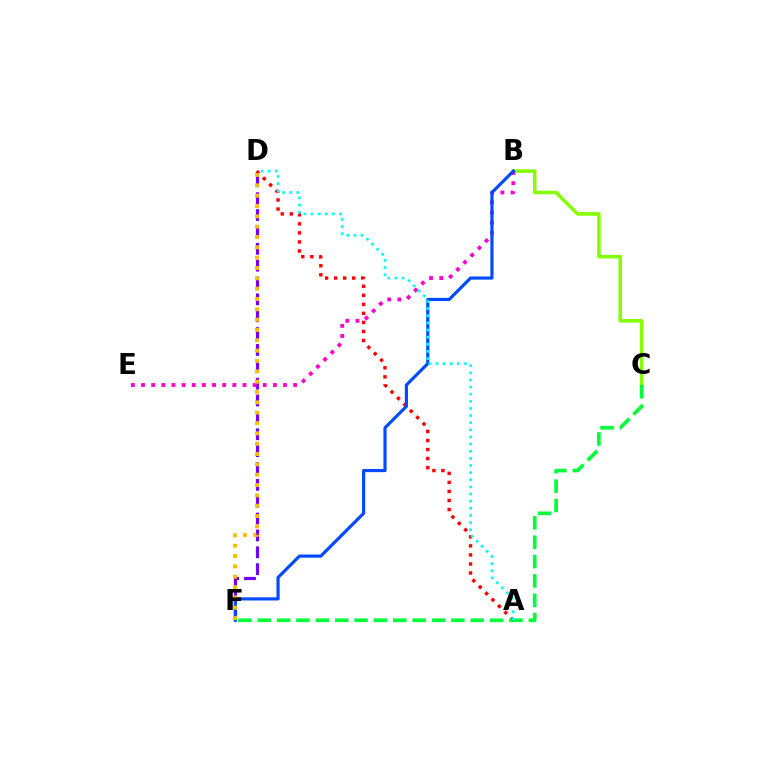{('B', 'C'): [{'color': '#84ff00', 'line_style': 'solid', 'thickness': 2.56}], ('A', 'D'): [{'color': '#ff0000', 'line_style': 'dotted', 'thickness': 2.46}, {'color': '#00fff6', 'line_style': 'dotted', 'thickness': 1.94}], ('D', 'F'): [{'color': '#7200ff', 'line_style': 'dashed', 'thickness': 2.29}, {'color': '#ffbd00', 'line_style': 'dotted', 'thickness': 2.81}], ('B', 'E'): [{'color': '#ff00cf', 'line_style': 'dotted', 'thickness': 2.76}], ('C', 'F'): [{'color': '#00ff39', 'line_style': 'dashed', 'thickness': 2.63}], ('B', 'F'): [{'color': '#004bff', 'line_style': 'solid', 'thickness': 2.28}]}